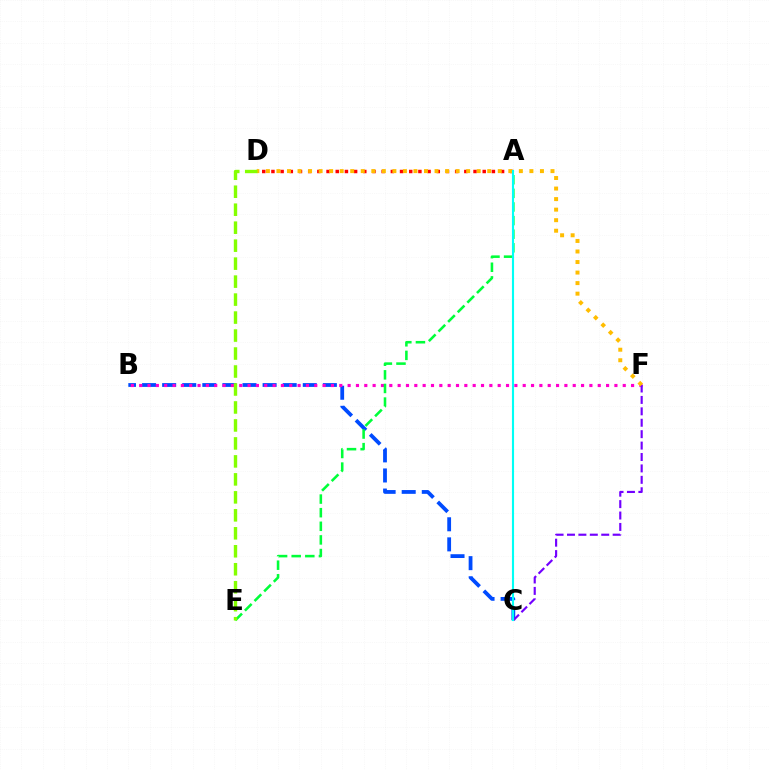{('B', 'C'): [{'color': '#004bff', 'line_style': 'dashed', 'thickness': 2.73}], ('A', 'D'): [{'color': '#ff0000', 'line_style': 'dotted', 'thickness': 2.5}], ('B', 'F'): [{'color': '#ff00cf', 'line_style': 'dotted', 'thickness': 2.27}], ('A', 'E'): [{'color': '#00ff39', 'line_style': 'dashed', 'thickness': 1.85}], ('C', 'F'): [{'color': '#7200ff', 'line_style': 'dashed', 'thickness': 1.55}], ('D', 'F'): [{'color': '#ffbd00', 'line_style': 'dotted', 'thickness': 2.86}], ('A', 'C'): [{'color': '#00fff6', 'line_style': 'solid', 'thickness': 1.53}], ('D', 'E'): [{'color': '#84ff00', 'line_style': 'dashed', 'thickness': 2.44}]}